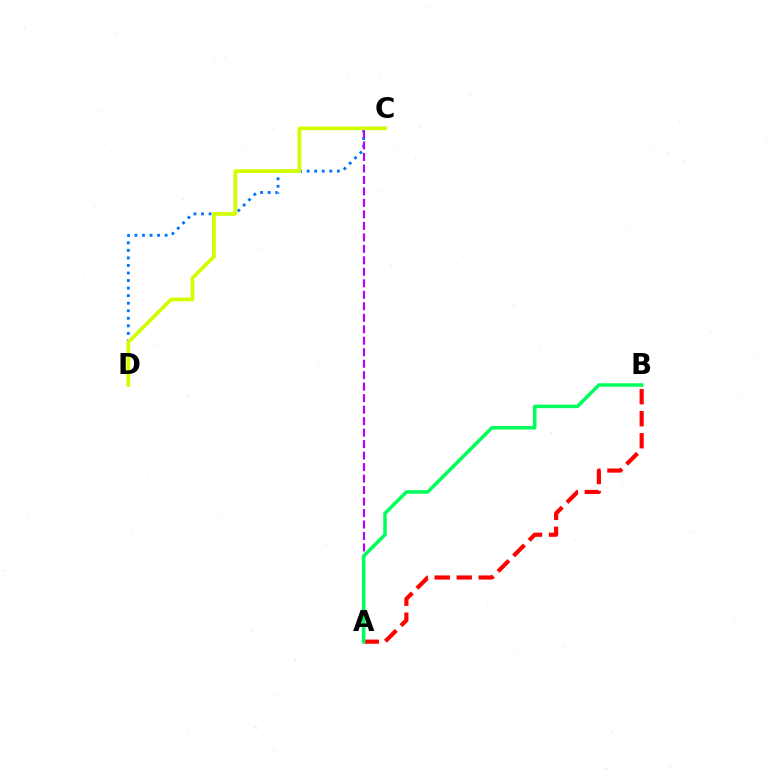{('C', 'D'): [{'color': '#0074ff', 'line_style': 'dotted', 'thickness': 2.05}, {'color': '#d1ff00', 'line_style': 'solid', 'thickness': 2.68}], ('A', 'C'): [{'color': '#b900ff', 'line_style': 'dashed', 'thickness': 1.56}], ('A', 'B'): [{'color': '#ff0000', 'line_style': 'dashed', 'thickness': 2.99}, {'color': '#00ff5c', 'line_style': 'solid', 'thickness': 2.53}]}